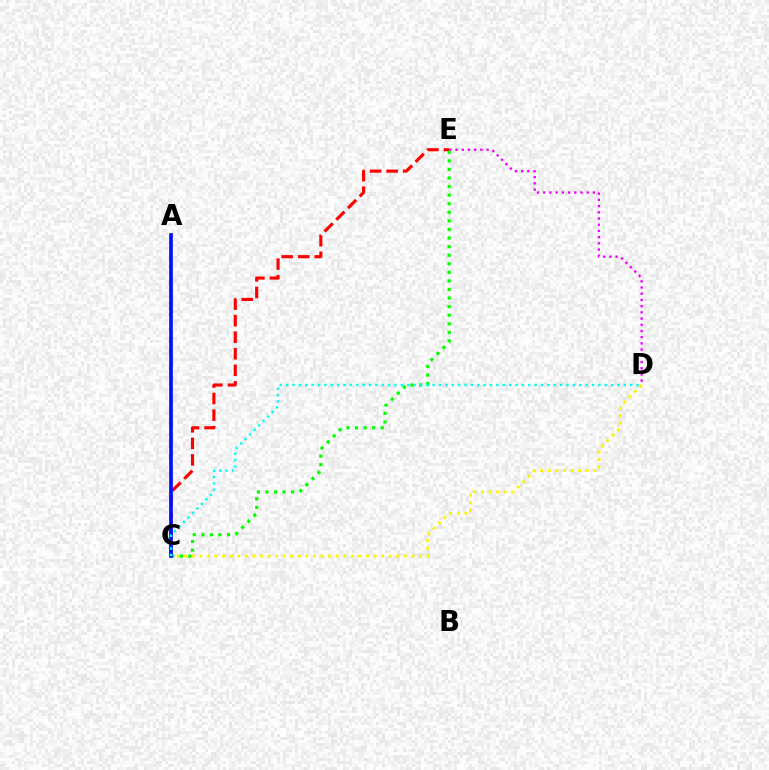{('C', 'D'): [{'color': '#fcf500', 'line_style': 'dotted', 'thickness': 2.06}, {'color': '#00fff6', 'line_style': 'dotted', 'thickness': 1.73}], ('C', 'E'): [{'color': '#ff0000', 'line_style': 'dashed', 'thickness': 2.25}, {'color': '#08ff00', 'line_style': 'dotted', 'thickness': 2.33}], ('A', 'C'): [{'color': '#0010ff', 'line_style': 'solid', 'thickness': 2.66}], ('D', 'E'): [{'color': '#ee00ff', 'line_style': 'dotted', 'thickness': 1.69}]}